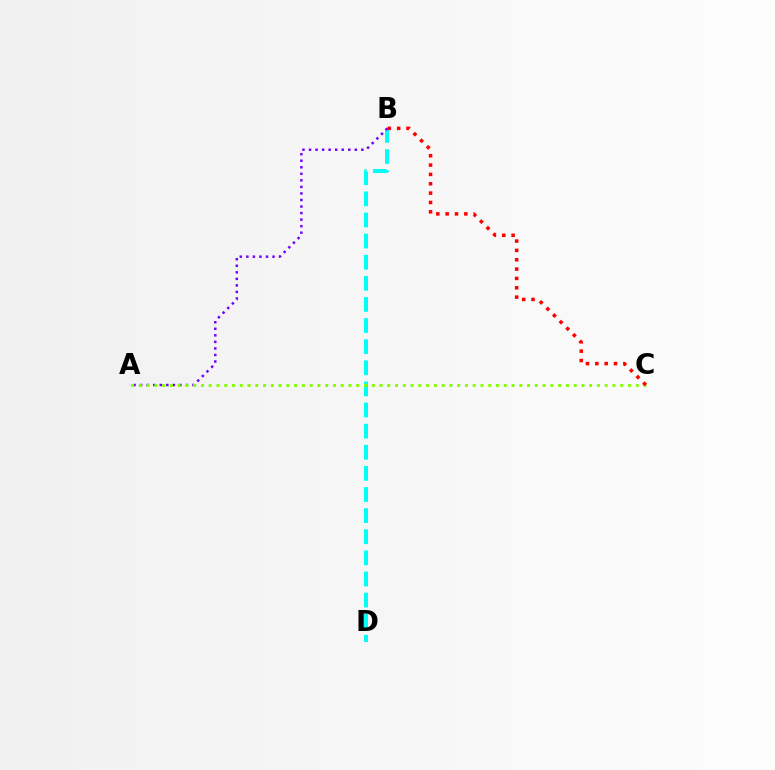{('B', 'D'): [{'color': '#00fff6', 'line_style': 'dashed', 'thickness': 2.87}], ('A', 'B'): [{'color': '#7200ff', 'line_style': 'dotted', 'thickness': 1.78}], ('A', 'C'): [{'color': '#84ff00', 'line_style': 'dotted', 'thickness': 2.11}], ('B', 'C'): [{'color': '#ff0000', 'line_style': 'dotted', 'thickness': 2.54}]}